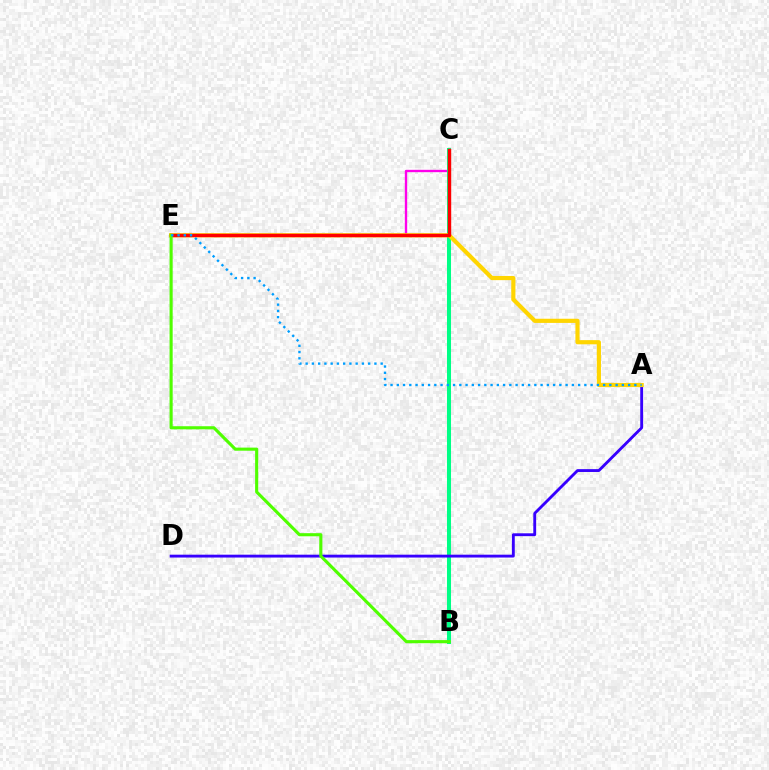{('C', 'E'): [{'color': '#ff00ed', 'line_style': 'solid', 'thickness': 1.69}, {'color': '#ff0000', 'line_style': 'solid', 'thickness': 2.44}], ('B', 'C'): [{'color': '#00ff86', 'line_style': 'solid', 'thickness': 2.9}], ('A', 'D'): [{'color': '#3700ff', 'line_style': 'solid', 'thickness': 2.05}], ('A', 'E'): [{'color': '#ffd500', 'line_style': 'solid', 'thickness': 3.0}, {'color': '#009eff', 'line_style': 'dotted', 'thickness': 1.7}], ('B', 'E'): [{'color': '#4fff00', 'line_style': 'solid', 'thickness': 2.24}]}